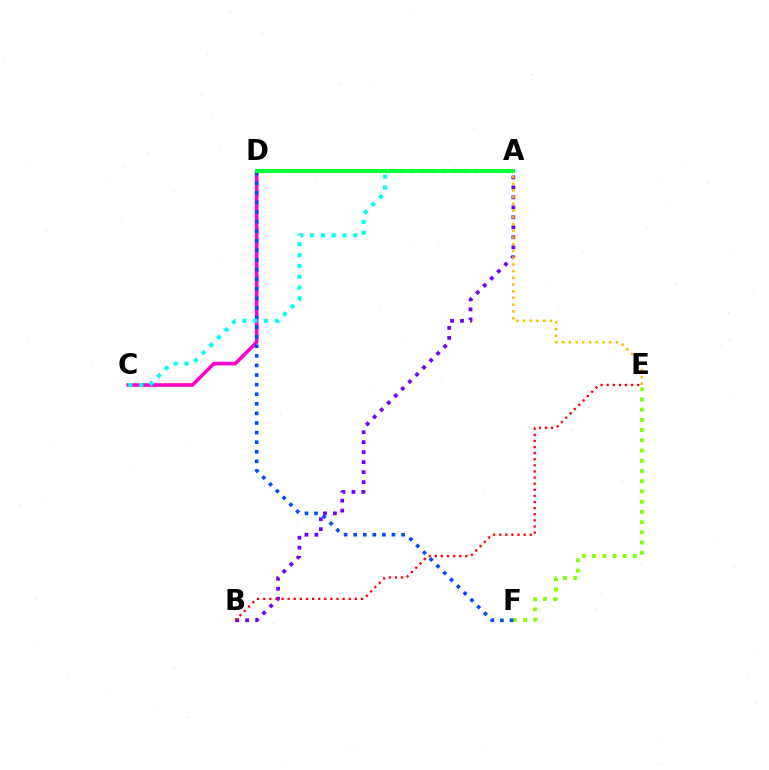{('A', 'B'): [{'color': '#7200ff', 'line_style': 'dotted', 'thickness': 2.71}], ('C', 'D'): [{'color': '#ff00cf', 'line_style': 'solid', 'thickness': 2.6}], ('E', 'F'): [{'color': '#84ff00', 'line_style': 'dotted', 'thickness': 2.78}], ('D', 'F'): [{'color': '#004bff', 'line_style': 'dotted', 'thickness': 2.61}], ('A', 'E'): [{'color': '#ffbd00', 'line_style': 'dotted', 'thickness': 1.83}], ('B', 'E'): [{'color': '#ff0000', 'line_style': 'dotted', 'thickness': 1.66}], ('A', 'C'): [{'color': '#00fff6', 'line_style': 'dotted', 'thickness': 2.94}], ('A', 'D'): [{'color': '#00ff39', 'line_style': 'solid', 'thickness': 2.83}]}